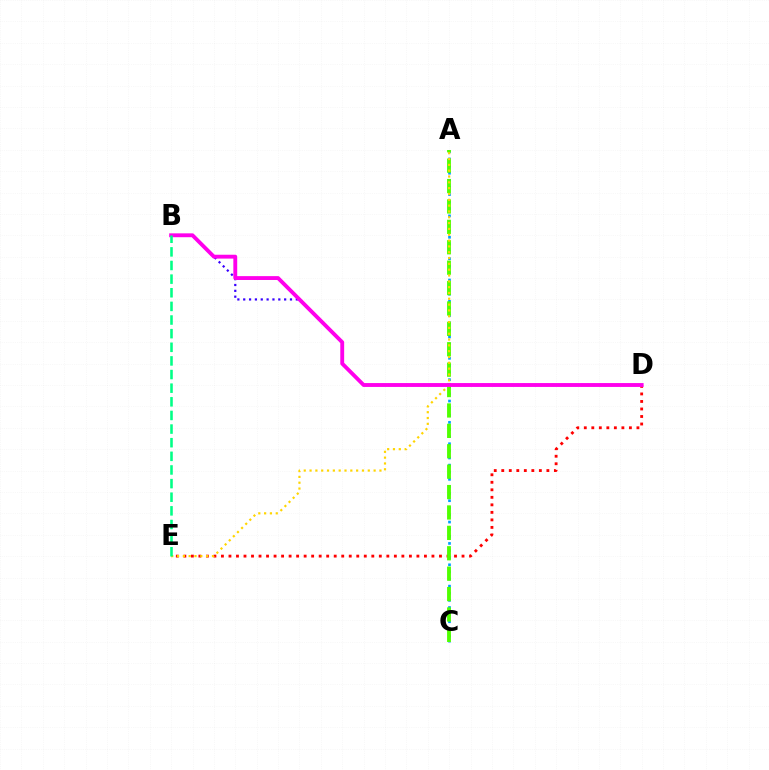{('D', 'E'): [{'color': '#ff0000', 'line_style': 'dotted', 'thickness': 2.04}], ('A', 'C'): [{'color': '#009eff', 'line_style': 'dotted', 'thickness': 1.93}, {'color': '#4fff00', 'line_style': 'dashed', 'thickness': 2.77}], ('B', 'D'): [{'color': '#3700ff', 'line_style': 'dotted', 'thickness': 1.59}, {'color': '#ff00ed', 'line_style': 'solid', 'thickness': 2.78}], ('A', 'E'): [{'color': '#ffd500', 'line_style': 'dotted', 'thickness': 1.58}], ('B', 'E'): [{'color': '#00ff86', 'line_style': 'dashed', 'thickness': 1.85}]}